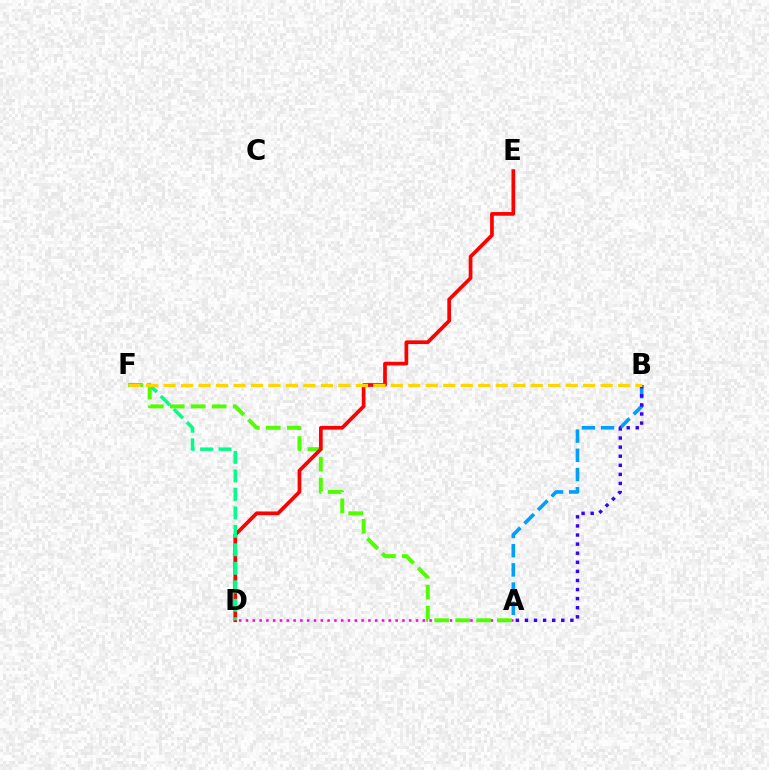{('A', 'D'): [{'color': '#ff00ed', 'line_style': 'dotted', 'thickness': 1.85}], ('A', 'B'): [{'color': '#009eff', 'line_style': 'dashed', 'thickness': 2.61}, {'color': '#3700ff', 'line_style': 'dotted', 'thickness': 2.47}], ('A', 'F'): [{'color': '#4fff00', 'line_style': 'dashed', 'thickness': 2.85}], ('D', 'E'): [{'color': '#ff0000', 'line_style': 'solid', 'thickness': 2.67}], ('D', 'F'): [{'color': '#00ff86', 'line_style': 'dashed', 'thickness': 2.51}], ('B', 'F'): [{'color': '#ffd500', 'line_style': 'dashed', 'thickness': 2.37}]}